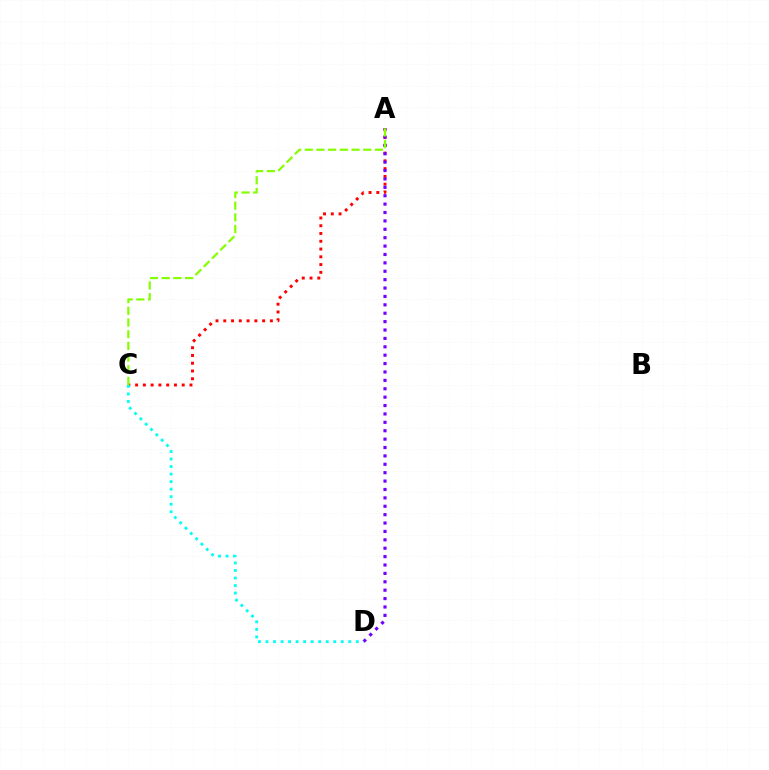{('A', 'C'): [{'color': '#ff0000', 'line_style': 'dotted', 'thickness': 2.11}, {'color': '#84ff00', 'line_style': 'dashed', 'thickness': 1.59}], ('A', 'D'): [{'color': '#7200ff', 'line_style': 'dotted', 'thickness': 2.28}], ('C', 'D'): [{'color': '#00fff6', 'line_style': 'dotted', 'thickness': 2.05}]}